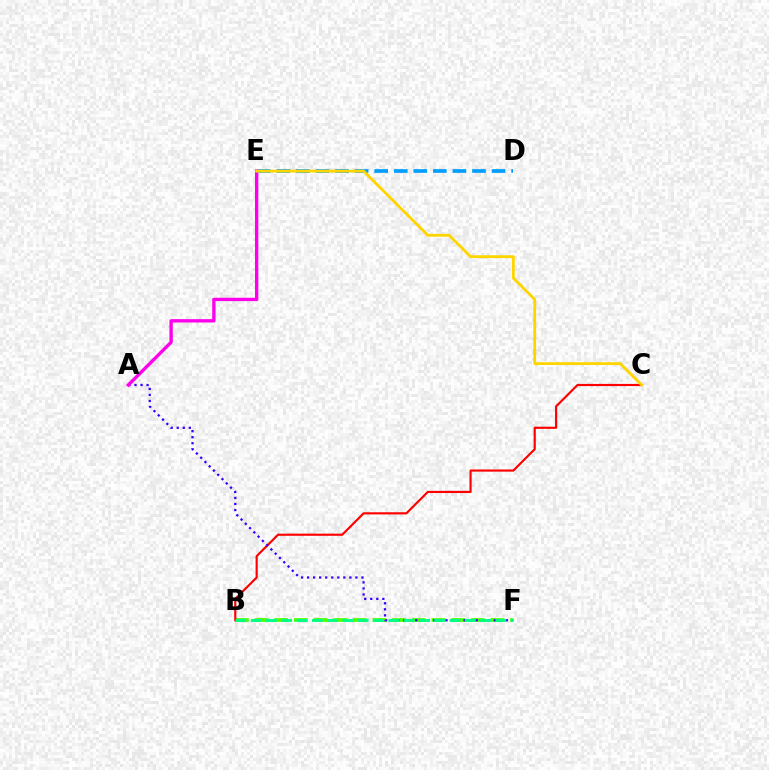{('B', 'F'): [{'color': '#4fff00', 'line_style': 'dashed', 'thickness': 2.67}, {'color': '#00ff86', 'line_style': 'dashed', 'thickness': 2.08}], ('B', 'C'): [{'color': '#ff0000', 'line_style': 'solid', 'thickness': 1.55}], ('D', 'E'): [{'color': '#009eff', 'line_style': 'dashed', 'thickness': 2.66}], ('A', 'F'): [{'color': '#3700ff', 'line_style': 'dotted', 'thickness': 1.64}], ('A', 'E'): [{'color': '#ff00ed', 'line_style': 'solid', 'thickness': 2.42}], ('C', 'E'): [{'color': '#ffd500', 'line_style': 'solid', 'thickness': 2.04}]}